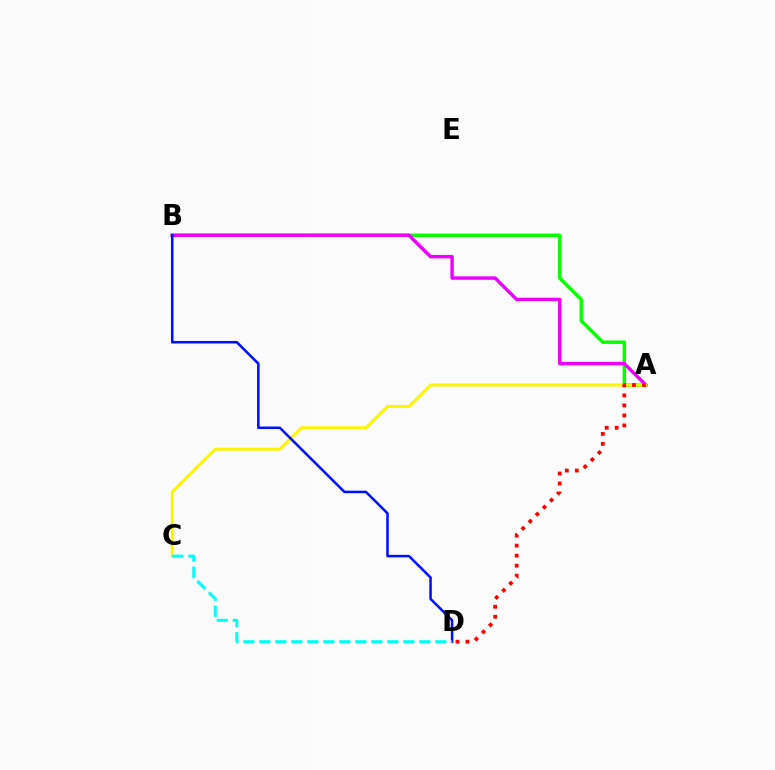{('A', 'B'): [{'color': '#08ff00', 'line_style': 'solid', 'thickness': 2.45}, {'color': '#ee00ff', 'line_style': 'solid', 'thickness': 2.46}], ('A', 'C'): [{'color': '#fcf500', 'line_style': 'solid', 'thickness': 2.14}], ('B', 'D'): [{'color': '#0010ff', 'line_style': 'solid', 'thickness': 1.83}], ('A', 'D'): [{'color': '#ff0000', 'line_style': 'dotted', 'thickness': 2.72}], ('C', 'D'): [{'color': '#00fff6', 'line_style': 'dashed', 'thickness': 2.17}]}